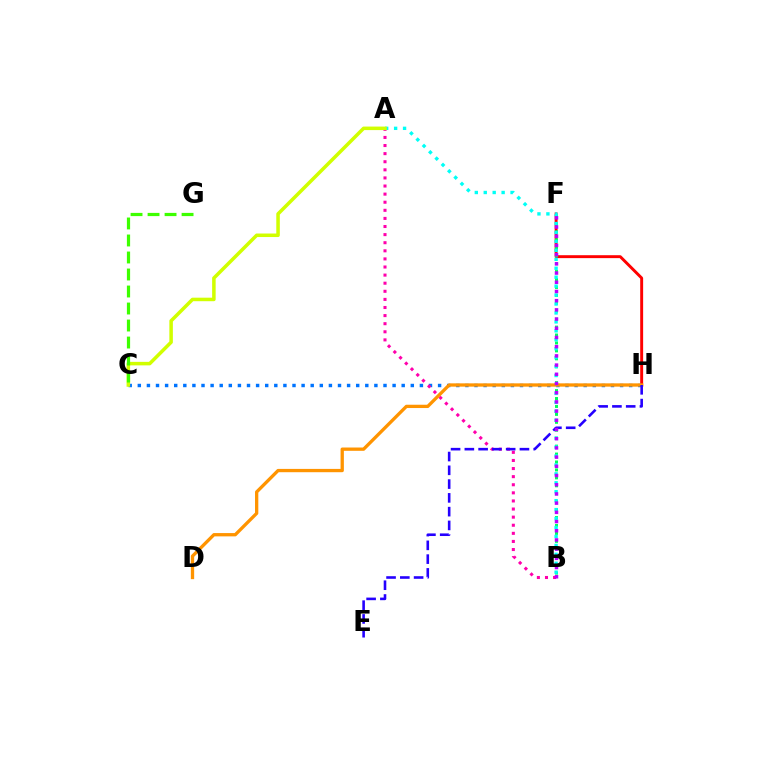{('F', 'H'): [{'color': '#ff0000', 'line_style': 'solid', 'thickness': 2.11}], ('B', 'F'): [{'color': '#00ff5c', 'line_style': 'dotted', 'thickness': 2.16}, {'color': '#b900ff', 'line_style': 'dotted', 'thickness': 2.5}], ('C', 'H'): [{'color': '#0074ff', 'line_style': 'dotted', 'thickness': 2.47}], ('A', 'B'): [{'color': '#ff00ac', 'line_style': 'dotted', 'thickness': 2.2}, {'color': '#00fff6', 'line_style': 'dotted', 'thickness': 2.43}], ('A', 'C'): [{'color': '#d1ff00', 'line_style': 'solid', 'thickness': 2.54}], ('D', 'H'): [{'color': '#ff9400', 'line_style': 'solid', 'thickness': 2.38}], ('E', 'H'): [{'color': '#2500ff', 'line_style': 'dashed', 'thickness': 1.87}], ('C', 'G'): [{'color': '#3dff00', 'line_style': 'dashed', 'thickness': 2.31}]}